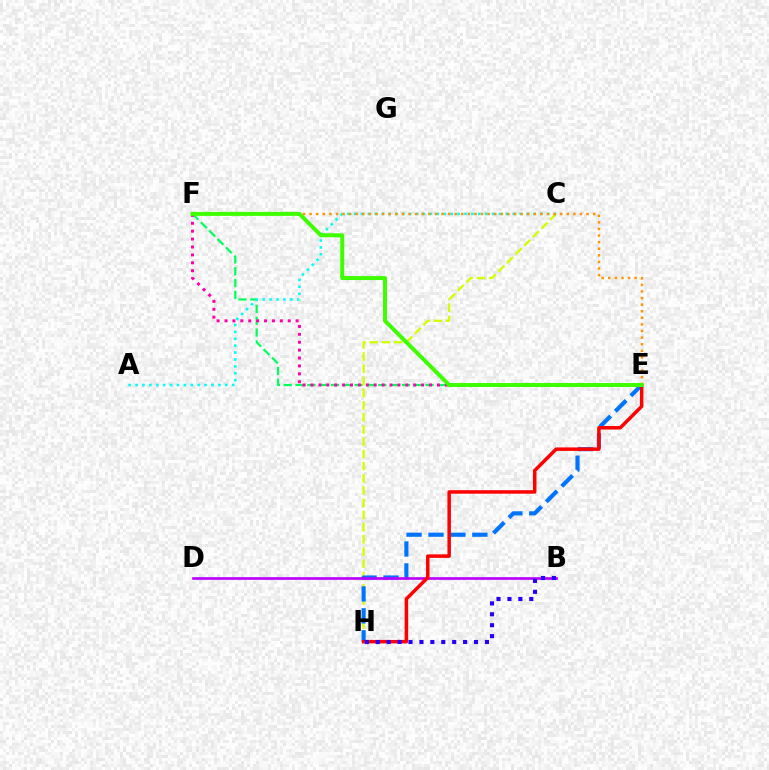{('E', 'F'): [{'color': '#00ff5c', 'line_style': 'dashed', 'thickness': 1.61}, {'color': '#ff00ac', 'line_style': 'dotted', 'thickness': 2.15}, {'color': '#ff9400', 'line_style': 'dotted', 'thickness': 1.79}, {'color': '#3dff00', 'line_style': 'solid', 'thickness': 2.86}], ('C', 'H'): [{'color': '#d1ff00', 'line_style': 'dashed', 'thickness': 1.66}], ('E', 'H'): [{'color': '#0074ff', 'line_style': 'dashed', 'thickness': 2.98}, {'color': '#ff0000', 'line_style': 'solid', 'thickness': 2.51}], ('A', 'C'): [{'color': '#00fff6', 'line_style': 'dotted', 'thickness': 1.88}], ('B', 'D'): [{'color': '#b900ff', 'line_style': 'solid', 'thickness': 1.93}], ('B', 'H'): [{'color': '#2500ff', 'line_style': 'dotted', 'thickness': 2.97}]}